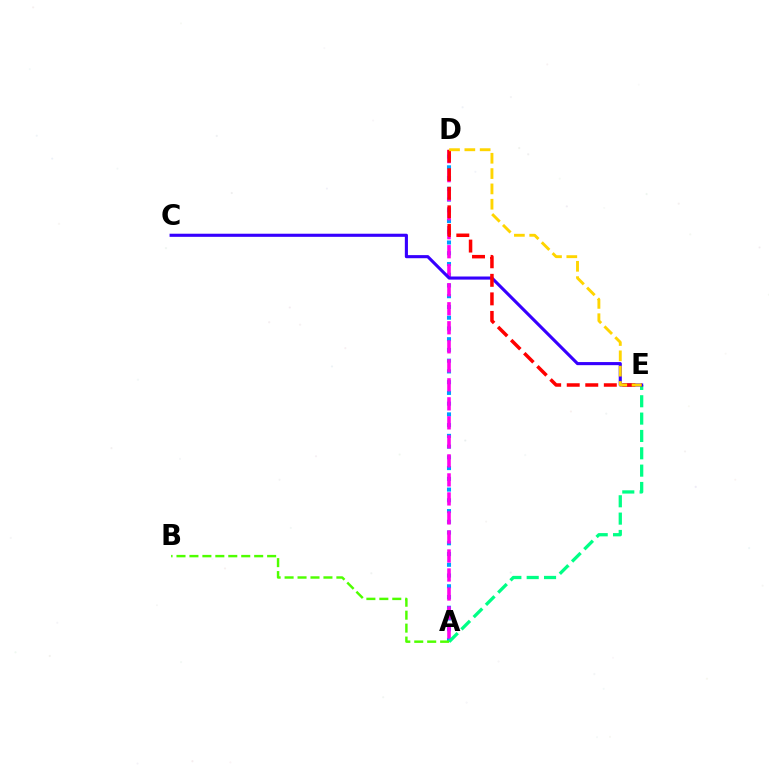{('A', 'D'): [{'color': '#009eff', 'line_style': 'dotted', 'thickness': 2.92}, {'color': '#ff00ed', 'line_style': 'dashed', 'thickness': 2.58}], ('A', 'E'): [{'color': '#00ff86', 'line_style': 'dashed', 'thickness': 2.36}], ('C', 'E'): [{'color': '#3700ff', 'line_style': 'solid', 'thickness': 2.24}], ('A', 'B'): [{'color': '#4fff00', 'line_style': 'dashed', 'thickness': 1.76}], ('D', 'E'): [{'color': '#ff0000', 'line_style': 'dashed', 'thickness': 2.52}, {'color': '#ffd500', 'line_style': 'dashed', 'thickness': 2.08}]}